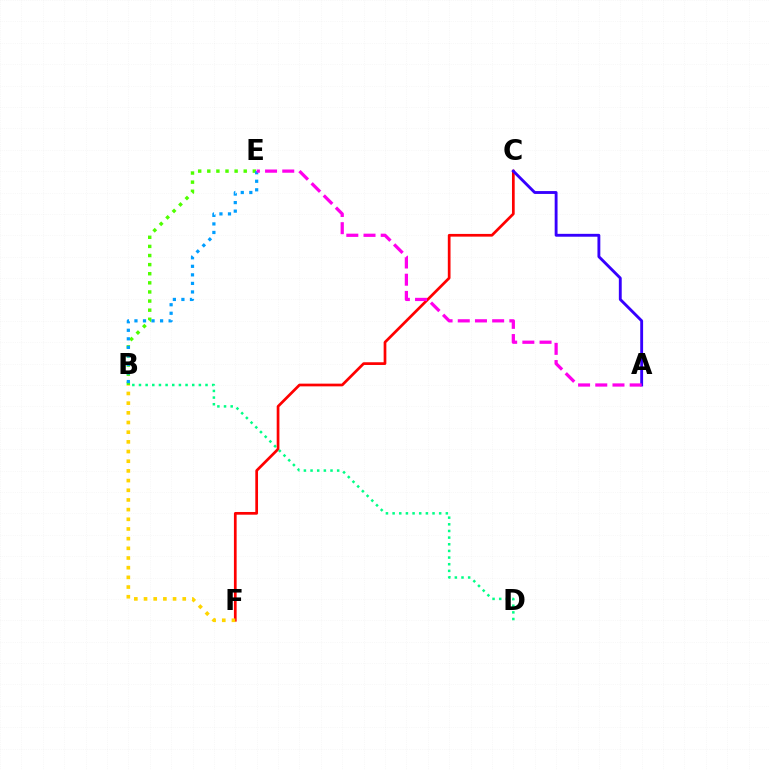{('C', 'F'): [{'color': '#ff0000', 'line_style': 'solid', 'thickness': 1.95}], ('B', 'F'): [{'color': '#ffd500', 'line_style': 'dotted', 'thickness': 2.63}], ('B', 'E'): [{'color': '#4fff00', 'line_style': 'dotted', 'thickness': 2.47}, {'color': '#009eff', 'line_style': 'dotted', 'thickness': 2.32}], ('A', 'C'): [{'color': '#3700ff', 'line_style': 'solid', 'thickness': 2.06}], ('B', 'D'): [{'color': '#00ff86', 'line_style': 'dotted', 'thickness': 1.81}], ('A', 'E'): [{'color': '#ff00ed', 'line_style': 'dashed', 'thickness': 2.34}]}